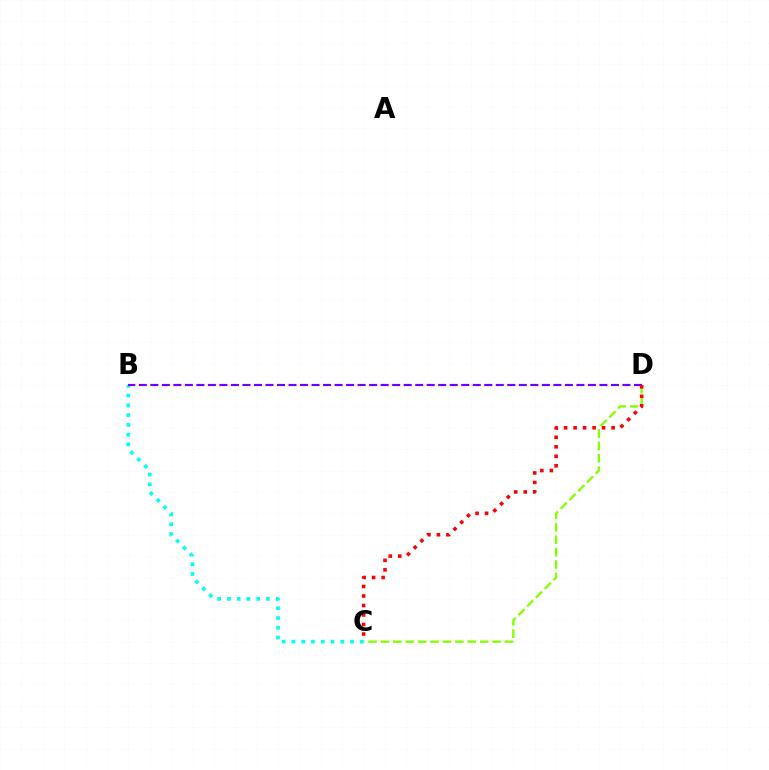{('B', 'C'): [{'color': '#00fff6', 'line_style': 'dotted', 'thickness': 2.65}], ('C', 'D'): [{'color': '#84ff00', 'line_style': 'dashed', 'thickness': 1.68}, {'color': '#ff0000', 'line_style': 'dotted', 'thickness': 2.58}], ('B', 'D'): [{'color': '#7200ff', 'line_style': 'dashed', 'thickness': 1.56}]}